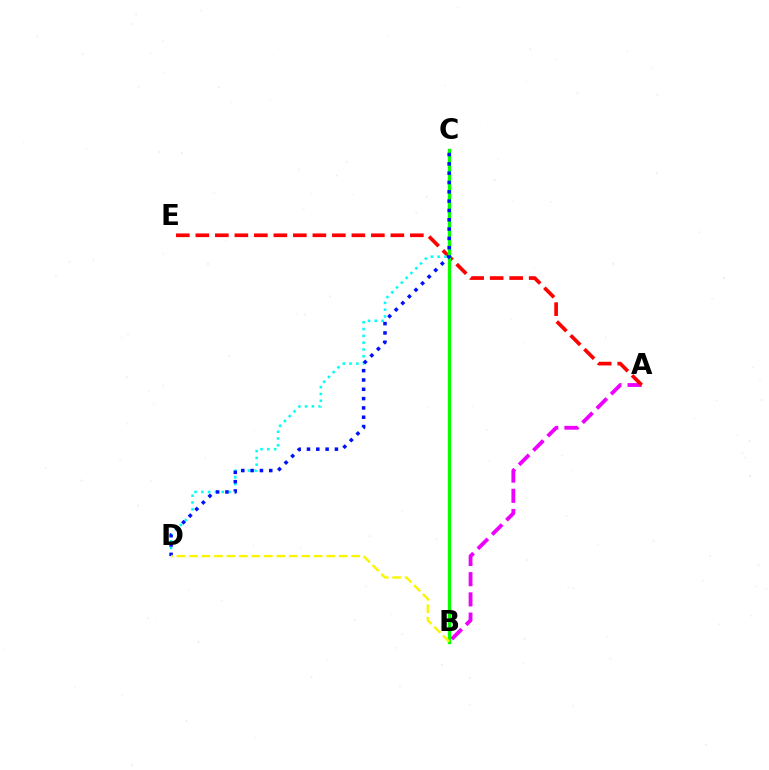{('A', 'B'): [{'color': '#ee00ff', 'line_style': 'dashed', 'thickness': 2.75}], ('A', 'E'): [{'color': '#ff0000', 'line_style': 'dashed', 'thickness': 2.65}], ('C', 'D'): [{'color': '#00fff6', 'line_style': 'dotted', 'thickness': 1.85}, {'color': '#0010ff', 'line_style': 'dotted', 'thickness': 2.53}], ('B', 'C'): [{'color': '#08ff00', 'line_style': 'solid', 'thickness': 2.41}], ('B', 'D'): [{'color': '#fcf500', 'line_style': 'dashed', 'thickness': 1.69}]}